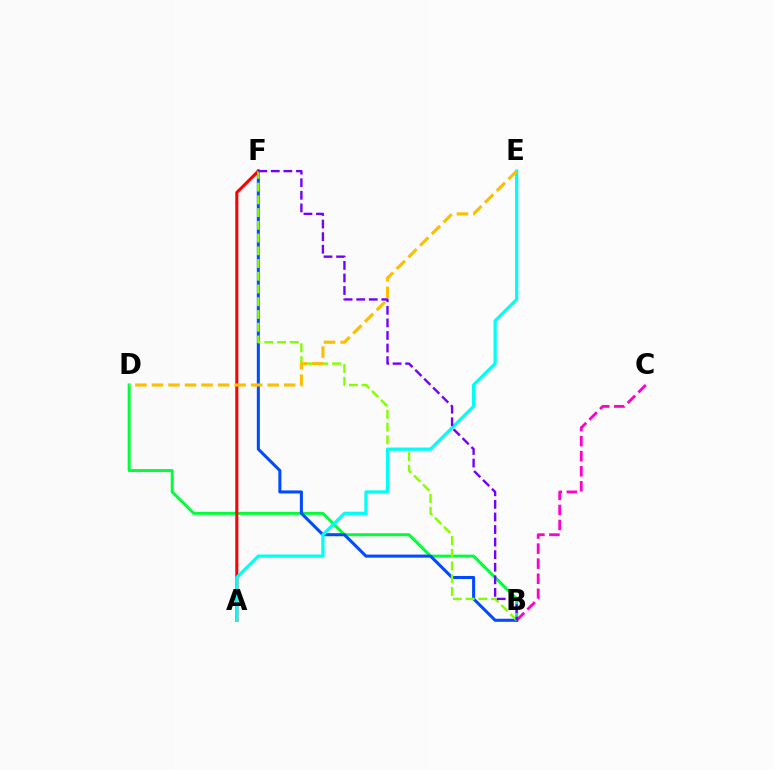{('B', 'D'): [{'color': '#00ff39', 'line_style': 'solid', 'thickness': 2.16}], ('B', 'C'): [{'color': '#ff00cf', 'line_style': 'dashed', 'thickness': 2.05}], ('B', 'F'): [{'color': '#004bff', 'line_style': 'solid', 'thickness': 2.19}, {'color': '#84ff00', 'line_style': 'dashed', 'thickness': 1.73}, {'color': '#7200ff', 'line_style': 'dashed', 'thickness': 1.71}], ('A', 'F'): [{'color': '#ff0000', 'line_style': 'solid', 'thickness': 2.2}], ('A', 'E'): [{'color': '#00fff6', 'line_style': 'solid', 'thickness': 2.34}], ('D', 'E'): [{'color': '#ffbd00', 'line_style': 'dashed', 'thickness': 2.25}]}